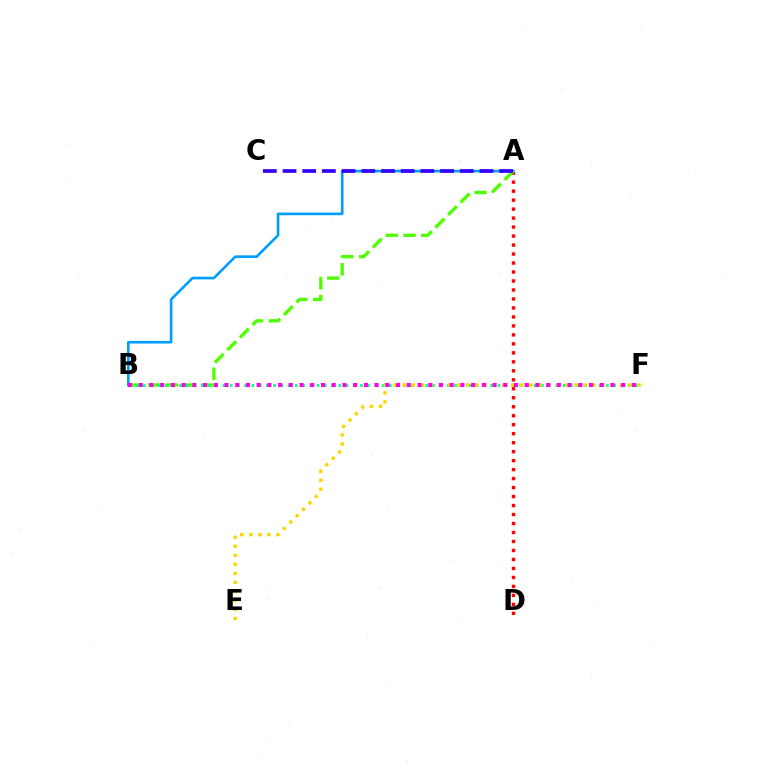{('A', 'D'): [{'color': '#ff0000', 'line_style': 'dotted', 'thickness': 2.44}], ('A', 'B'): [{'color': '#009eff', 'line_style': 'solid', 'thickness': 1.9}, {'color': '#4fff00', 'line_style': 'dashed', 'thickness': 2.41}], ('A', 'C'): [{'color': '#3700ff', 'line_style': 'dashed', 'thickness': 2.67}], ('B', 'F'): [{'color': '#00ff86', 'line_style': 'dotted', 'thickness': 1.97}, {'color': '#ff00ed', 'line_style': 'dotted', 'thickness': 2.91}], ('E', 'F'): [{'color': '#ffd500', 'line_style': 'dotted', 'thickness': 2.46}]}